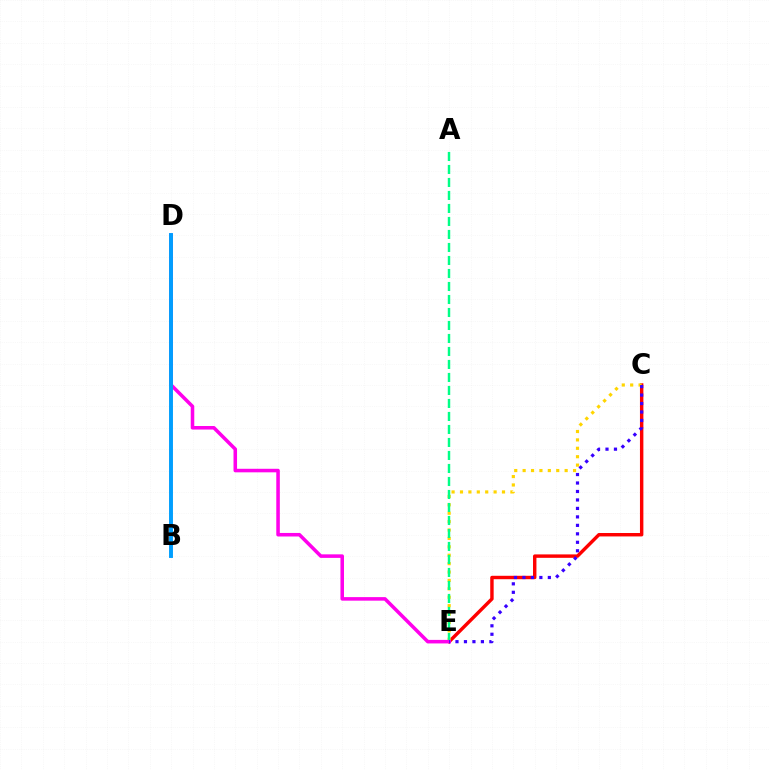{('C', 'E'): [{'color': '#ff0000', 'line_style': 'solid', 'thickness': 2.47}, {'color': '#ffd500', 'line_style': 'dotted', 'thickness': 2.28}, {'color': '#3700ff', 'line_style': 'dotted', 'thickness': 2.3}], ('A', 'E'): [{'color': '#00ff86', 'line_style': 'dashed', 'thickness': 1.77}], ('D', 'E'): [{'color': '#ff00ed', 'line_style': 'solid', 'thickness': 2.55}], ('B', 'D'): [{'color': '#4fff00', 'line_style': 'dashed', 'thickness': 1.79}, {'color': '#009eff', 'line_style': 'solid', 'thickness': 2.82}]}